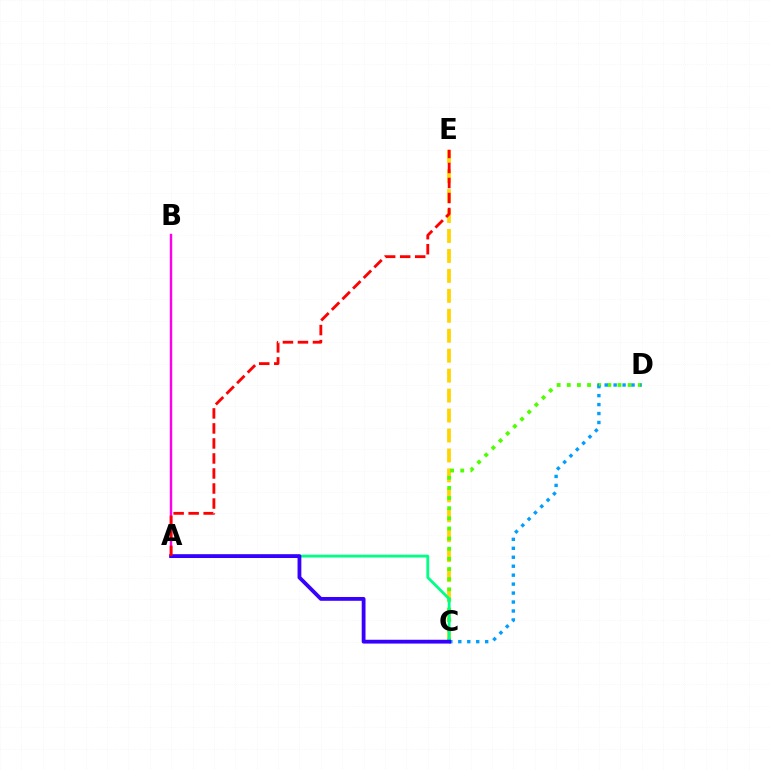{('C', 'E'): [{'color': '#ffd500', 'line_style': 'dashed', 'thickness': 2.71}], ('A', 'B'): [{'color': '#ff00ed', 'line_style': 'solid', 'thickness': 1.74}], ('C', 'D'): [{'color': '#4fff00', 'line_style': 'dotted', 'thickness': 2.76}, {'color': '#009eff', 'line_style': 'dotted', 'thickness': 2.43}], ('A', 'C'): [{'color': '#00ff86', 'line_style': 'solid', 'thickness': 2.02}, {'color': '#3700ff', 'line_style': 'solid', 'thickness': 2.74}], ('A', 'E'): [{'color': '#ff0000', 'line_style': 'dashed', 'thickness': 2.04}]}